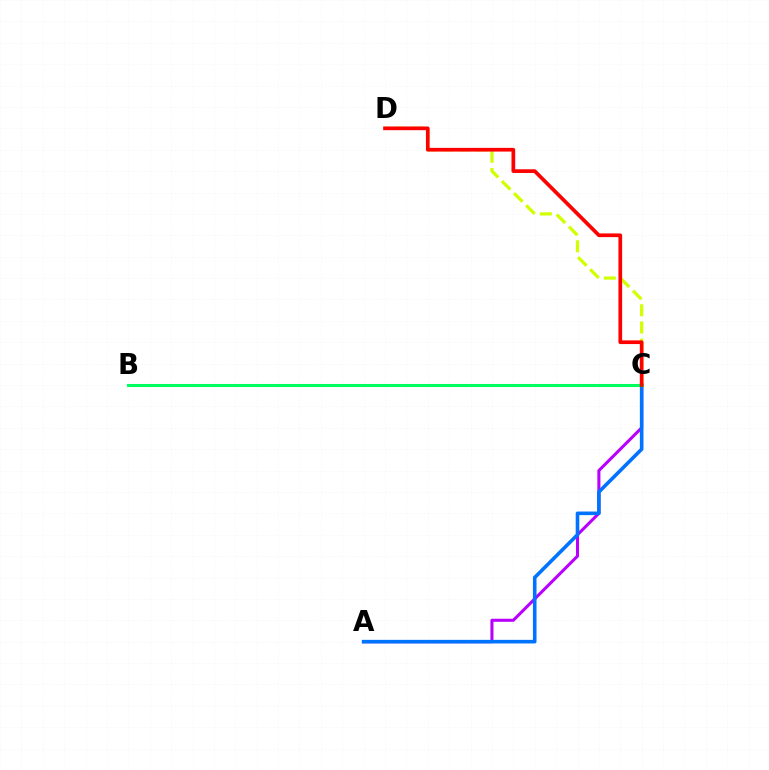{('A', 'C'): [{'color': '#b900ff', 'line_style': 'solid', 'thickness': 2.2}, {'color': '#0074ff', 'line_style': 'solid', 'thickness': 2.6}], ('C', 'D'): [{'color': '#d1ff00', 'line_style': 'dashed', 'thickness': 2.33}, {'color': '#ff0000', 'line_style': 'solid', 'thickness': 2.66}], ('B', 'C'): [{'color': '#00ff5c', 'line_style': 'solid', 'thickness': 2.19}]}